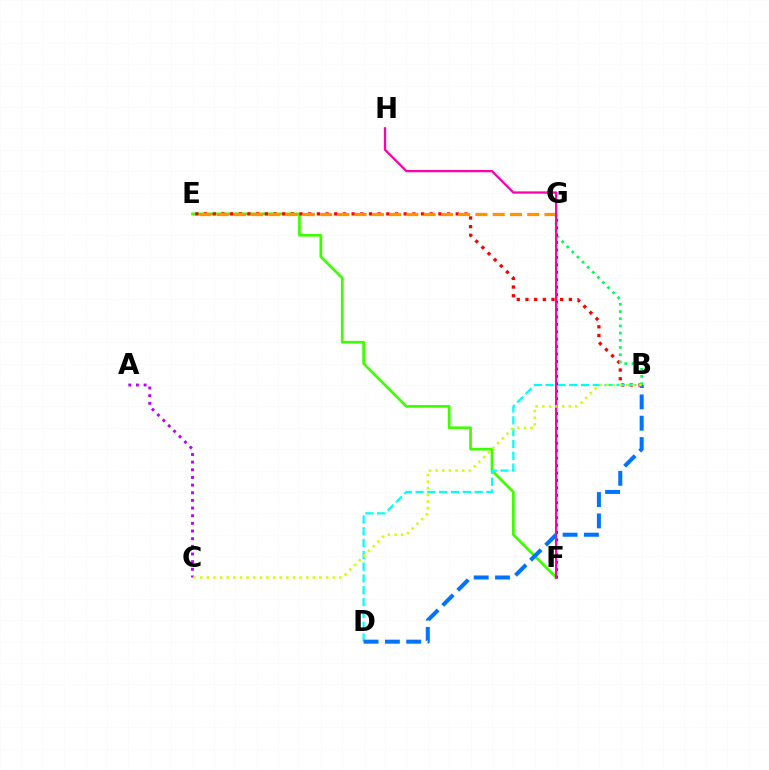{('E', 'F'): [{'color': '#3dff00', 'line_style': 'solid', 'thickness': 1.95}], ('B', 'E'): [{'color': '#ff0000', 'line_style': 'dotted', 'thickness': 2.36}], ('E', 'G'): [{'color': '#ff9400', 'line_style': 'dashed', 'thickness': 2.34}], ('B', 'D'): [{'color': '#00fff6', 'line_style': 'dashed', 'thickness': 1.6}, {'color': '#0074ff', 'line_style': 'dashed', 'thickness': 2.9}], ('B', 'G'): [{'color': '#00ff5c', 'line_style': 'dotted', 'thickness': 1.95}], ('F', 'G'): [{'color': '#2500ff', 'line_style': 'dotted', 'thickness': 2.02}], ('F', 'H'): [{'color': '#ff00ac', 'line_style': 'solid', 'thickness': 1.64}], ('A', 'C'): [{'color': '#b900ff', 'line_style': 'dotted', 'thickness': 2.08}], ('B', 'C'): [{'color': '#d1ff00', 'line_style': 'dotted', 'thickness': 1.8}]}